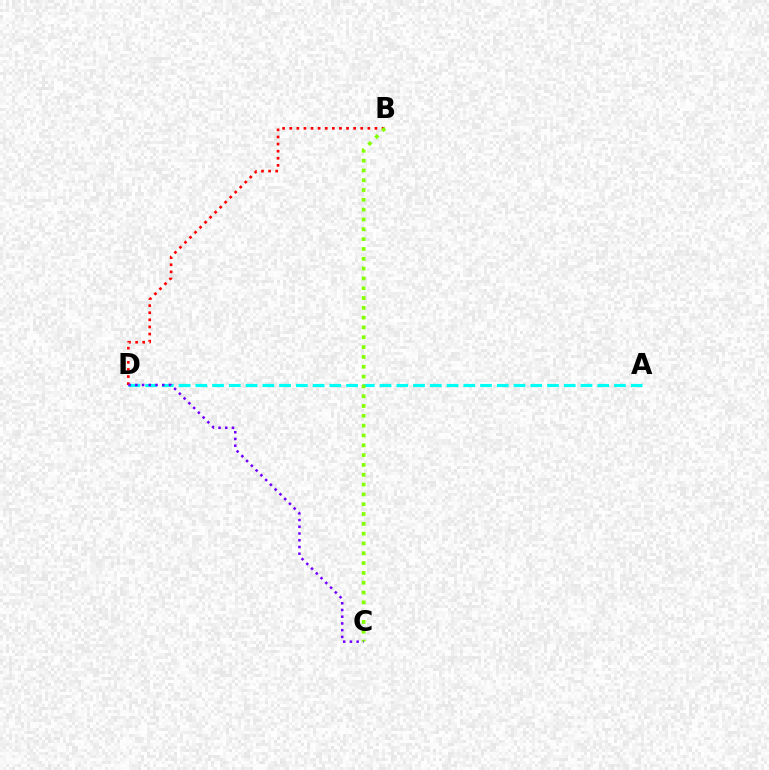{('A', 'D'): [{'color': '#00fff6', 'line_style': 'dashed', 'thickness': 2.27}], ('B', 'D'): [{'color': '#ff0000', 'line_style': 'dotted', 'thickness': 1.93}], ('B', 'C'): [{'color': '#84ff00', 'line_style': 'dotted', 'thickness': 2.67}], ('C', 'D'): [{'color': '#7200ff', 'line_style': 'dotted', 'thickness': 1.83}]}